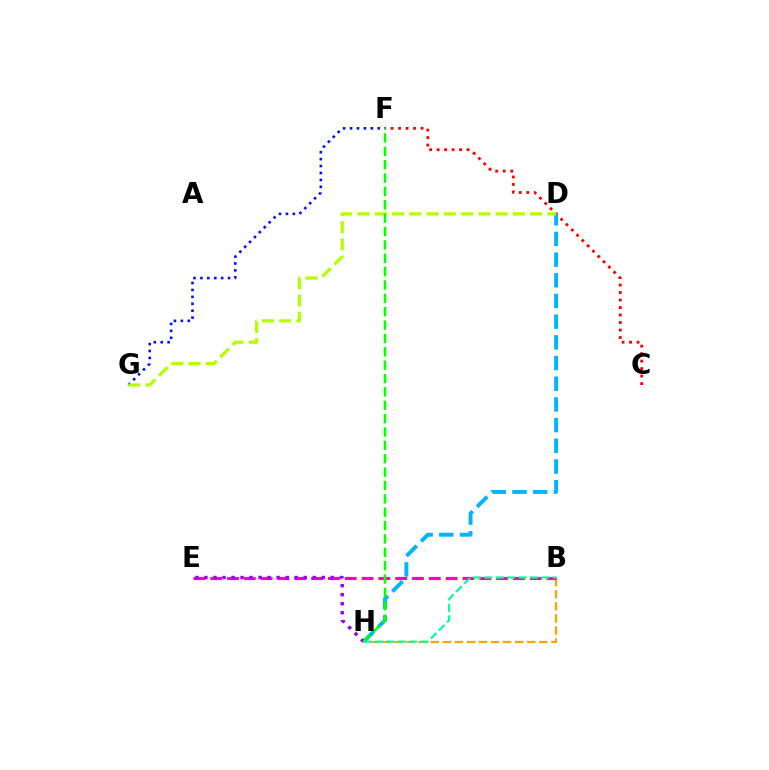{('C', 'F'): [{'color': '#ff0000', 'line_style': 'dotted', 'thickness': 2.04}], ('B', 'H'): [{'color': '#ffa500', 'line_style': 'dashed', 'thickness': 1.64}, {'color': '#00ff9d', 'line_style': 'dashed', 'thickness': 1.55}], ('F', 'G'): [{'color': '#0010ff', 'line_style': 'dotted', 'thickness': 1.88}], ('B', 'E'): [{'color': '#ff00bd', 'line_style': 'dashed', 'thickness': 2.28}], ('D', 'H'): [{'color': '#00b5ff', 'line_style': 'dashed', 'thickness': 2.81}], ('E', 'H'): [{'color': '#9b00ff', 'line_style': 'dotted', 'thickness': 2.45}], ('D', 'G'): [{'color': '#b3ff00', 'line_style': 'dashed', 'thickness': 2.35}], ('F', 'H'): [{'color': '#08ff00', 'line_style': 'dashed', 'thickness': 1.82}]}